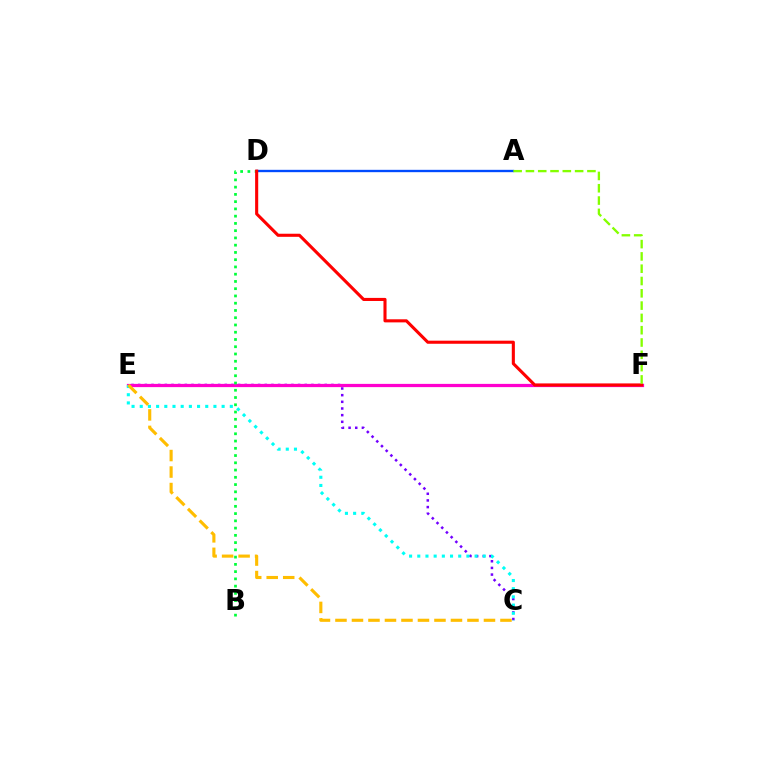{('C', 'E'): [{'color': '#7200ff', 'line_style': 'dotted', 'thickness': 1.81}, {'color': '#00fff6', 'line_style': 'dotted', 'thickness': 2.22}, {'color': '#ffbd00', 'line_style': 'dashed', 'thickness': 2.24}], ('A', 'D'): [{'color': '#004bff', 'line_style': 'solid', 'thickness': 1.69}], ('E', 'F'): [{'color': '#ff00cf', 'line_style': 'solid', 'thickness': 2.33}], ('B', 'D'): [{'color': '#00ff39', 'line_style': 'dotted', 'thickness': 1.97}], ('D', 'F'): [{'color': '#ff0000', 'line_style': 'solid', 'thickness': 2.22}], ('A', 'F'): [{'color': '#84ff00', 'line_style': 'dashed', 'thickness': 1.67}]}